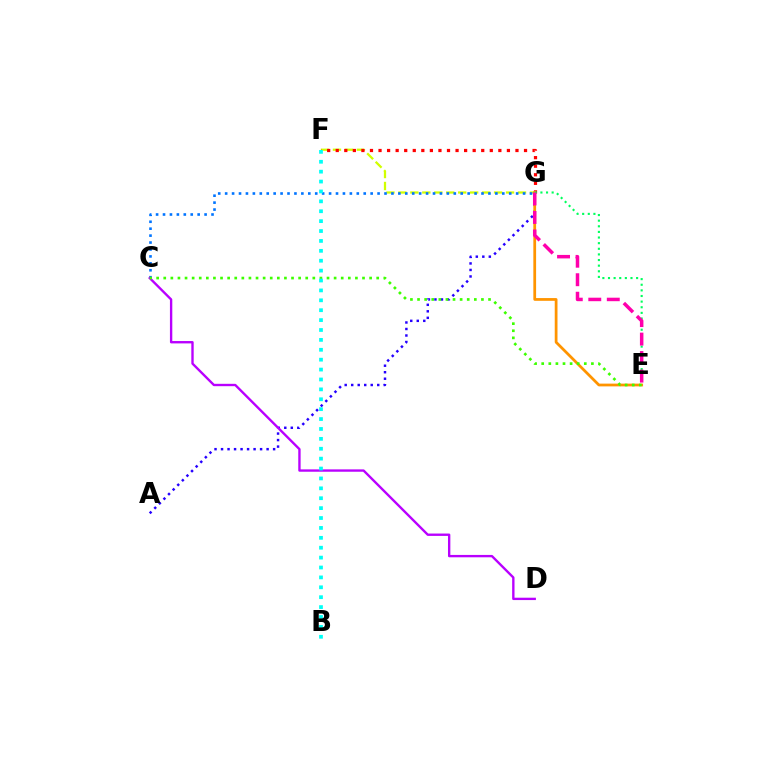{('F', 'G'): [{'color': '#d1ff00', 'line_style': 'dashed', 'thickness': 1.62}, {'color': '#ff0000', 'line_style': 'dotted', 'thickness': 2.33}], ('A', 'G'): [{'color': '#2500ff', 'line_style': 'dotted', 'thickness': 1.77}], ('E', 'G'): [{'color': '#ff9400', 'line_style': 'solid', 'thickness': 1.98}, {'color': '#00ff5c', 'line_style': 'dotted', 'thickness': 1.53}, {'color': '#ff00ac', 'line_style': 'dashed', 'thickness': 2.51}], ('C', 'G'): [{'color': '#0074ff', 'line_style': 'dotted', 'thickness': 1.88}], ('C', 'D'): [{'color': '#b900ff', 'line_style': 'solid', 'thickness': 1.7}], ('C', 'E'): [{'color': '#3dff00', 'line_style': 'dotted', 'thickness': 1.93}], ('B', 'F'): [{'color': '#00fff6', 'line_style': 'dotted', 'thickness': 2.69}]}